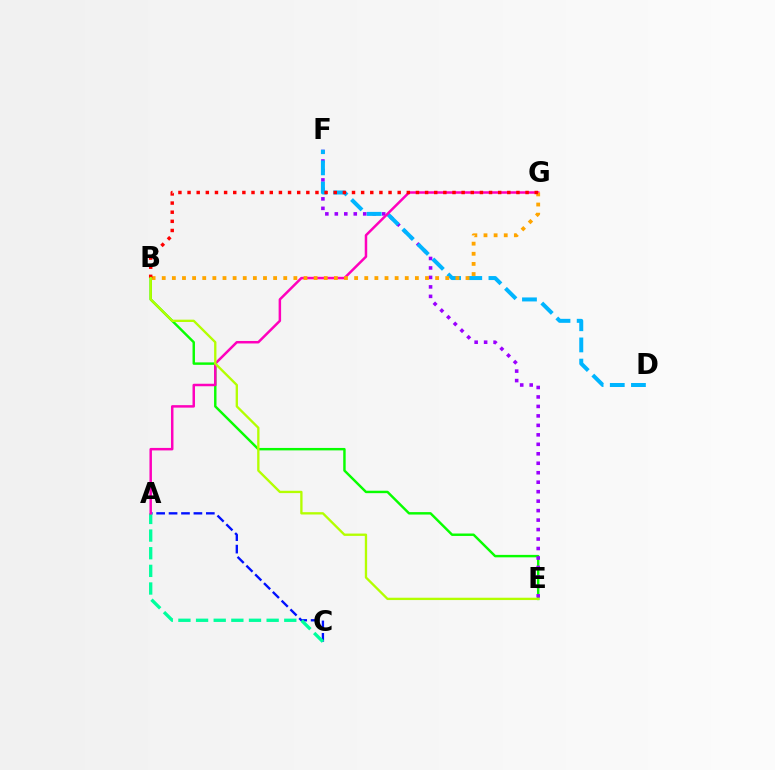{('A', 'C'): [{'color': '#0010ff', 'line_style': 'dashed', 'thickness': 1.69}, {'color': '#00ff9d', 'line_style': 'dashed', 'thickness': 2.4}], ('B', 'E'): [{'color': '#08ff00', 'line_style': 'solid', 'thickness': 1.76}, {'color': '#b3ff00', 'line_style': 'solid', 'thickness': 1.68}], ('E', 'F'): [{'color': '#9b00ff', 'line_style': 'dotted', 'thickness': 2.57}], ('D', 'F'): [{'color': '#00b5ff', 'line_style': 'dashed', 'thickness': 2.88}], ('A', 'G'): [{'color': '#ff00bd', 'line_style': 'solid', 'thickness': 1.79}], ('B', 'G'): [{'color': '#ffa500', 'line_style': 'dotted', 'thickness': 2.75}, {'color': '#ff0000', 'line_style': 'dotted', 'thickness': 2.48}]}